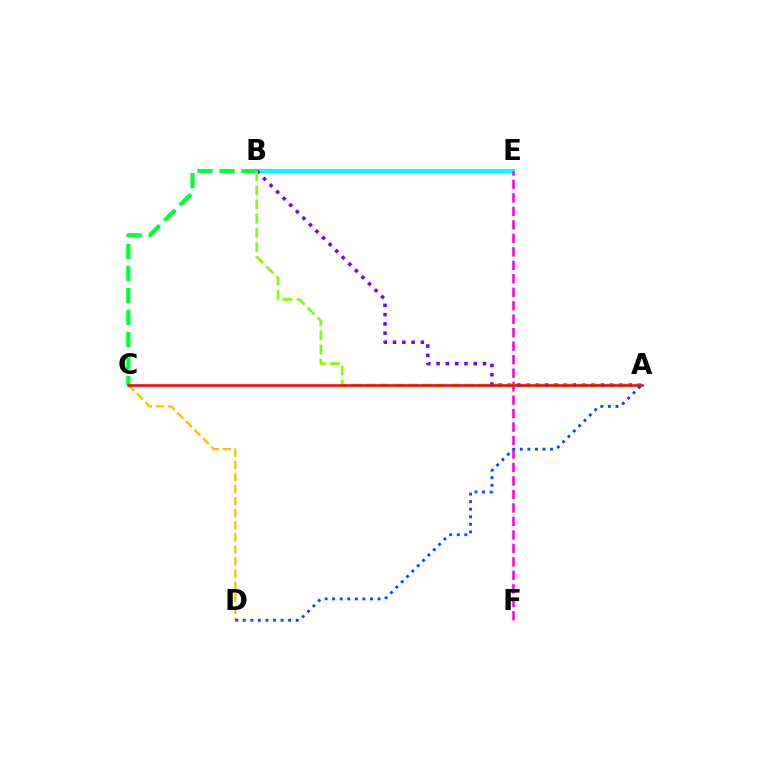{('B', 'E'): [{'color': '#00fff6', 'line_style': 'solid', 'thickness': 2.93}], ('E', 'F'): [{'color': '#ff00cf', 'line_style': 'dashed', 'thickness': 1.83}], ('A', 'B'): [{'color': '#7200ff', 'line_style': 'dotted', 'thickness': 2.52}, {'color': '#84ff00', 'line_style': 'dashed', 'thickness': 1.92}], ('B', 'C'): [{'color': '#00ff39', 'line_style': 'dashed', 'thickness': 2.99}], ('C', 'D'): [{'color': '#ffbd00', 'line_style': 'dashed', 'thickness': 1.64}], ('A', 'C'): [{'color': '#ff0000', 'line_style': 'solid', 'thickness': 1.83}], ('A', 'D'): [{'color': '#004bff', 'line_style': 'dotted', 'thickness': 2.05}]}